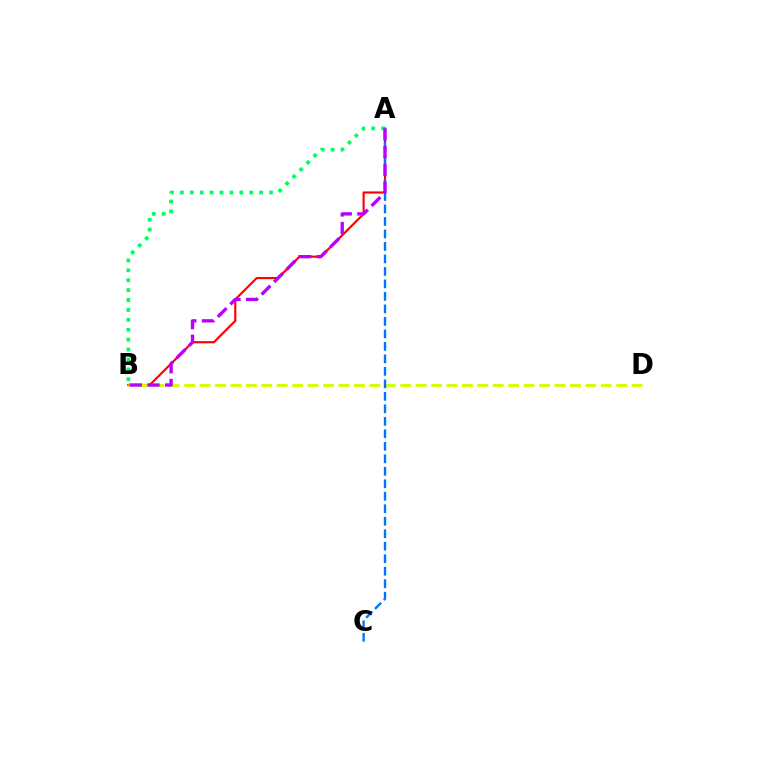{('A', 'B'): [{'color': '#ff0000', 'line_style': 'solid', 'thickness': 1.56}, {'color': '#00ff5c', 'line_style': 'dotted', 'thickness': 2.69}, {'color': '#b900ff', 'line_style': 'dashed', 'thickness': 2.4}], ('B', 'D'): [{'color': '#d1ff00', 'line_style': 'dashed', 'thickness': 2.1}], ('A', 'C'): [{'color': '#0074ff', 'line_style': 'dashed', 'thickness': 1.7}]}